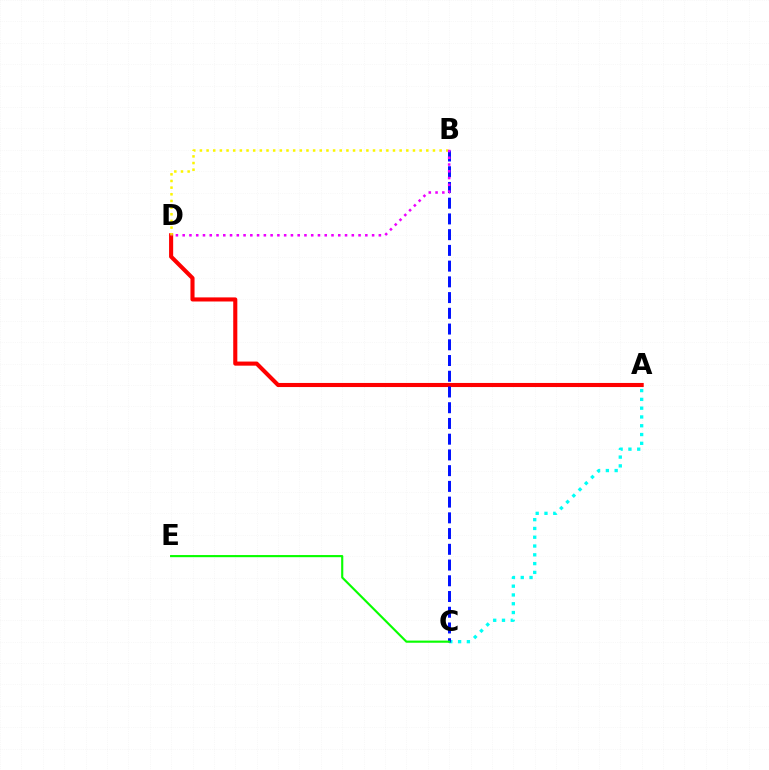{('A', 'C'): [{'color': '#00fff6', 'line_style': 'dotted', 'thickness': 2.39}], ('A', 'D'): [{'color': '#ff0000', 'line_style': 'solid', 'thickness': 2.95}], ('B', 'C'): [{'color': '#0010ff', 'line_style': 'dashed', 'thickness': 2.14}], ('B', 'D'): [{'color': '#fcf500', 'line_style': 'dotted', 'thickness': 1.81}, {'color': '#ee00ff', 'line_style': 'dotted', 'thickness': 1.84}], ('C', 'E'): [{'color': '#08ff00', 'line_style': 'solid', 'thickness': 1.54}]}